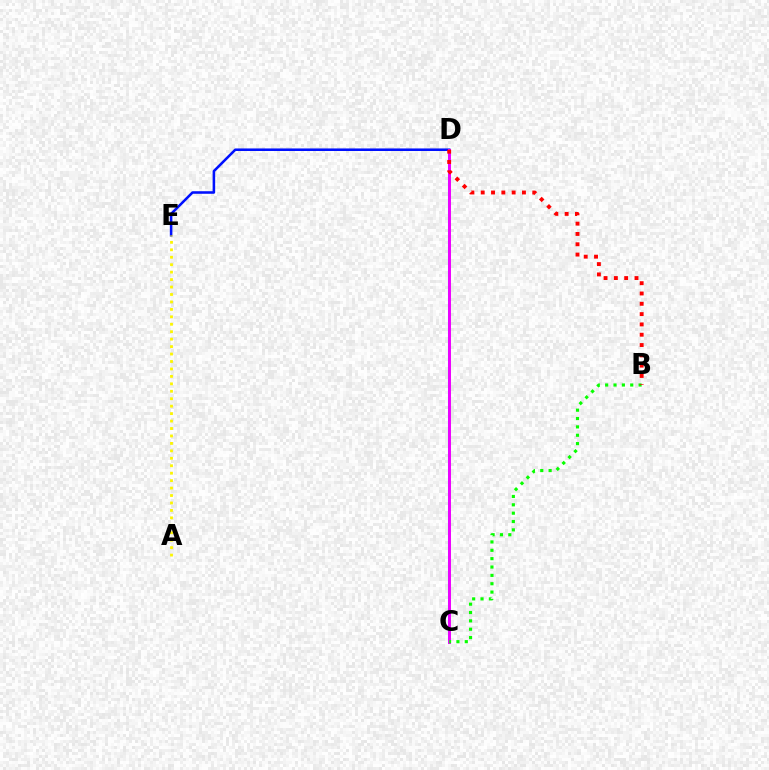{('C', 'D'): [{'color': '#00fff6', 'line_style': 'solid', 'thickness': 1.5}, {'color': '#ee00ff', 'line_style': 'solid', 'thickness': 2.13}], ('D', 'E'): [{'color': '#0010ff', 'line_style': 'solid', 'thickness': 1.84}], ('A', 'E'): [{'color': '#fcf500', 'line_style': 'dotted', 'thickness': 2.02}], ('B', 'C'): [{'color': '#08ff00', 'line_style': 'dotted', 'thickness': 2.27}], ('B', 'D'): [{'color': '#ff0000', 'line_style': 'dotted', 'thickness': 2.8}]}